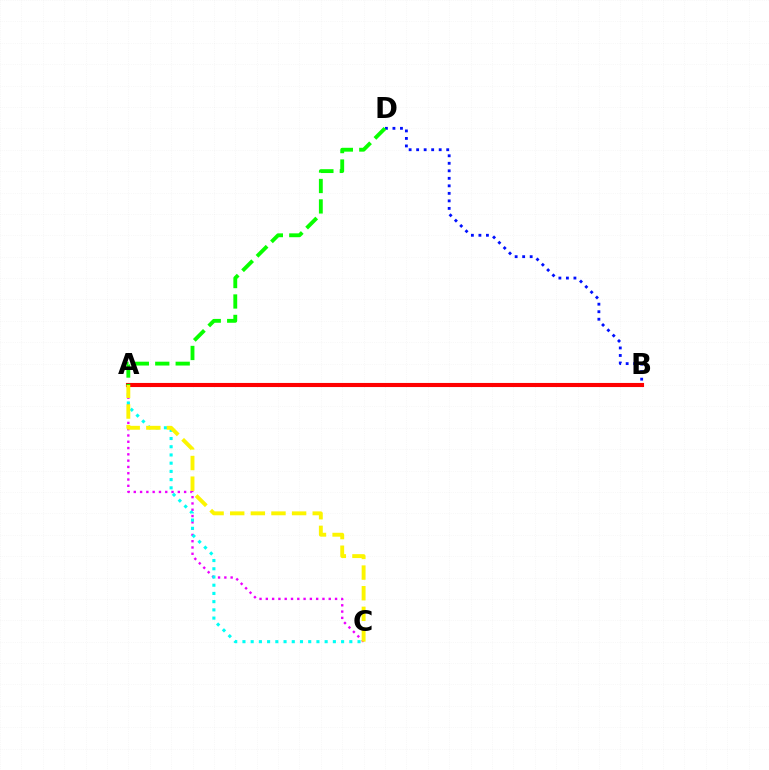{('A', 'C'): [{'color': '#ee00ff', 'line_style': 'dotted', 'thickness': 1.71}, {'color': '#00fff6', 'line_style': 'dotted', 'thickness': 2.23}, {'color': '#fcf500', 'line_style': 'dashed', 'thickness': 2.8}], ('B', 'D'): [{'color': '#0010ff', 'line_style': 'dotted', 'thickness': 2.04}], ('A', 'B'): [{'color': '#ff0000', 'line_style': 'solid', 'thickness': 2.96}], ('A', 'D'): [{'color': '#08ff00', 'line_style': 'dashed', 'thickness': 2.78}]}